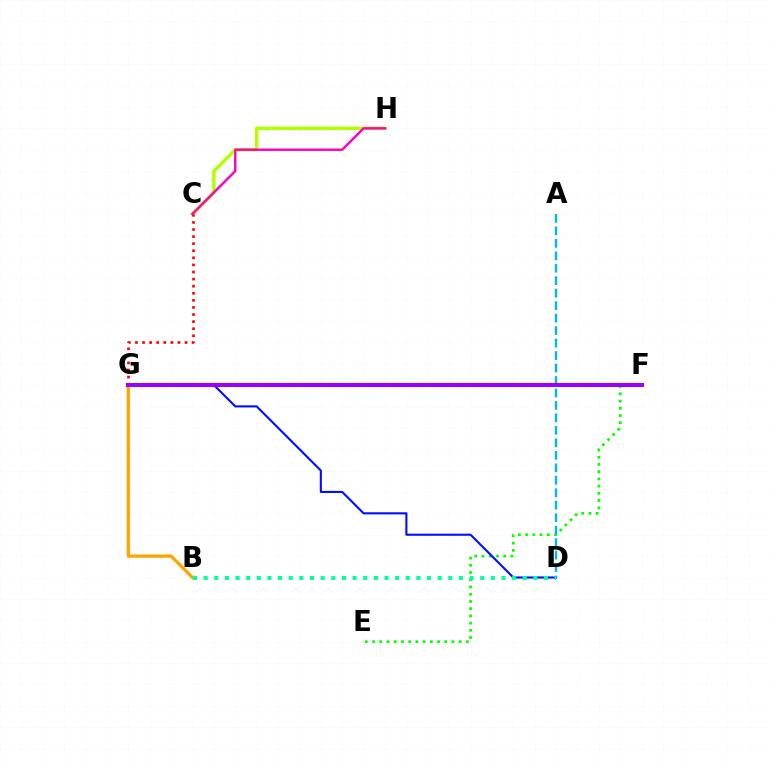{('C', 'H'): [{'color': '#b3ff00', 'line_style': 'solid', 'thickness': 2.49}, {'color': '#ff00bd', 'line_style': 'solid', 'thickness': 1.74}], ('E', 'F'): [{'color': '#08ff00', 'line_style': 'dotted', 'thickness': 1.96}], ('C', 'G'): [{'color': '#ff0000', 'line_style': 'dotted', 'thickness': 1.93}], ('D', 'G'): [{'color': '#0010ff', 'line_style': 'solid', 'thickness': 1.52}], ('A', 'D'): [{'color': '#00b5ff', 'line_style': 'dashed', 'thickness': 1.69}], ('B', 'G'): [{'color': '#ffa500', 'line_style': 'solid', 'thickness': 2.36}], ('B', 'D'): [{'color': '#00ff9d', 'line_style': 'dotted', 'thickness': 2.89}], ('F', 'G'): [{'color': '#9b00ff', 'line_style': 'solid', 'thickness': 2.89}]}